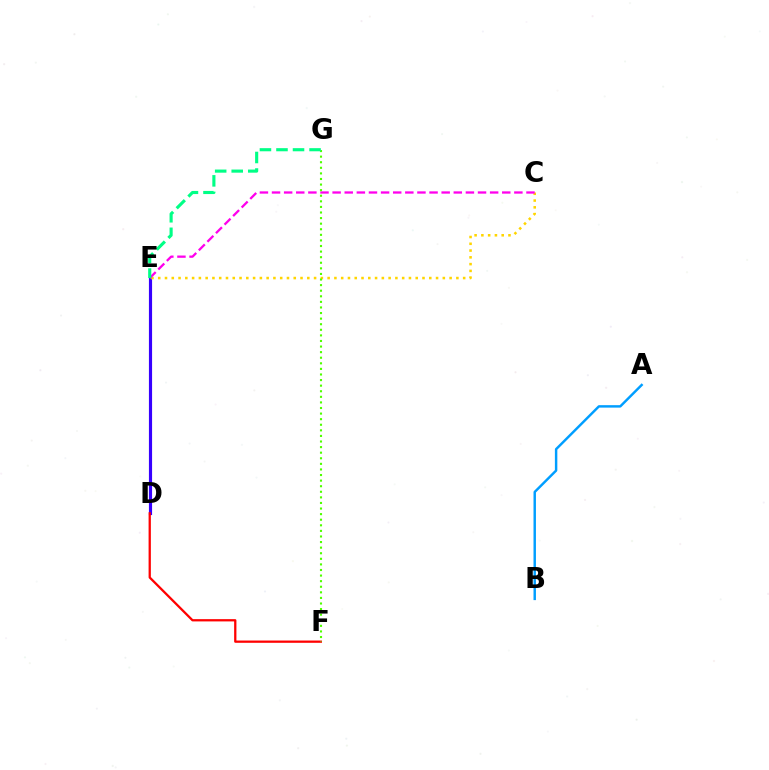{('D', 'E'): [{'color': '#3700ff', 'line_style': 'solid', 'thickness': 2.27}], ('A', 'B'): [{'color': '#009eff', 'line_style': 'solid', 'thickness': 1.76}], ('C', 'E'): [{'color': '#ffd500', 'line_style': 'dotted', 'thickness': 1.84}, {'color': '#ff00ed', 'line_style': 'dashed', 'thickness': 1.65}], ('D', 'F'): [{'color': '#ff0000', 'line_style': 'solid', 'thickness': 1.63}], ('F', 'G'): [{'color': '#4fff00', 'line_style': 'dotted', 'thickness': 1.52}], ('E', 'G'): [{'color': '#00ff86', 'line_style': 'dashed', 'thickness': 2.25}]}